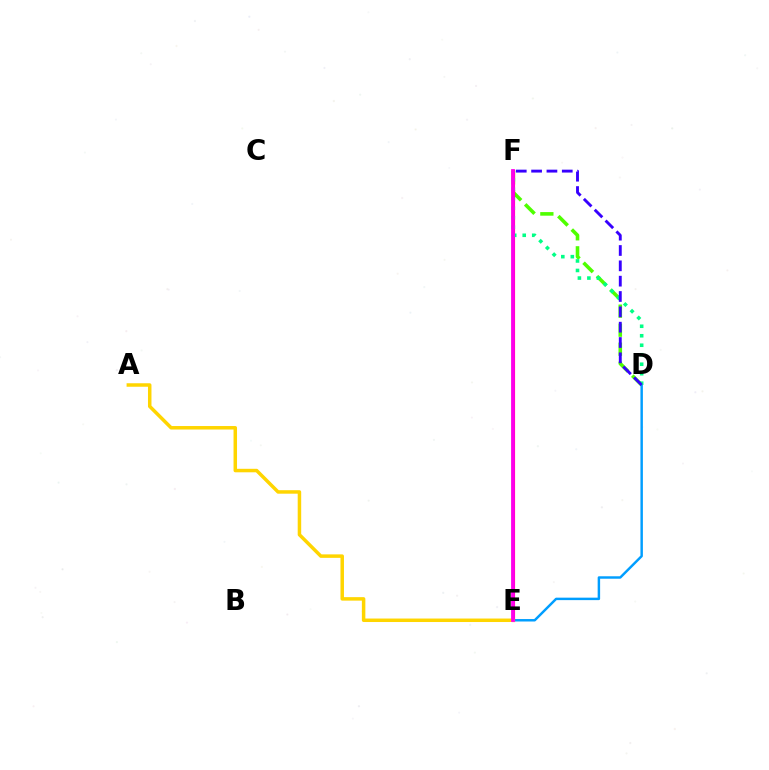{('D', 'F'): [{'color': '#4fff00', 'line_style': 'dashed', 'thickness': 2.58}, {'color': '#00ff86', 'line_style': 'dotted', 'thickness': 2.58}, {'color': '#3700ff', 'line_style': 'dashed', 'thickness': 2.08}], ('E', 'F'): [{'color': '#ff0000', 'line_style': 'solid', 'thickness': 2.24}, {'color': '#ff00ed', 'line_style': 'solid', 'thickness': 2.73}], ('D', 'E'): [{'color': '#009eff', 'line_style': 'solid', 'thickness': 1.77}], ('A', 'E'): [{'color': '#ffd500', 'line_style': 'solid', 'thickness': 2.51}]}